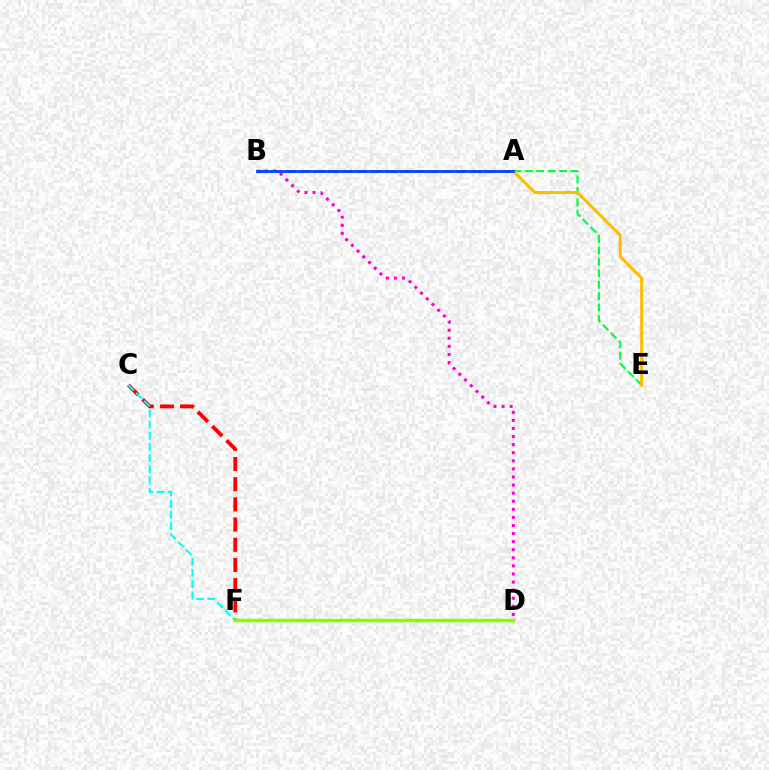{('C', 'F'): [{'color': '#ff0000', 'line_style': 'dashed', 'thickness': 2.74}], ('B', 'D'): [{'color': '#ff00cf', 'line_style': 'dotted', 'thickness': 2.2}], ('C', 'D'): [{'color': '#00fff6', 'line_style': 'dashed', 'thickness': 1.52}], ('A', 'E'): [{'color': '#00ff39', 'line_style': 'dashed', 'thickness': 1.55}, {'color': '#ffbd00', 'line_style': 'solid', 'thickness': 2.22}], ('D', 'F'): [{'color': '#84ff00', 'line_style': 'solid', 'thickness': 2.5}], ('A', 'B'): [{'color': '#7200ff', 'line_style': 'dashed', 'thickness': 1.94}, {'color': '#004bff', 'line_style': 'solid', 'thickness': 2.02}]}